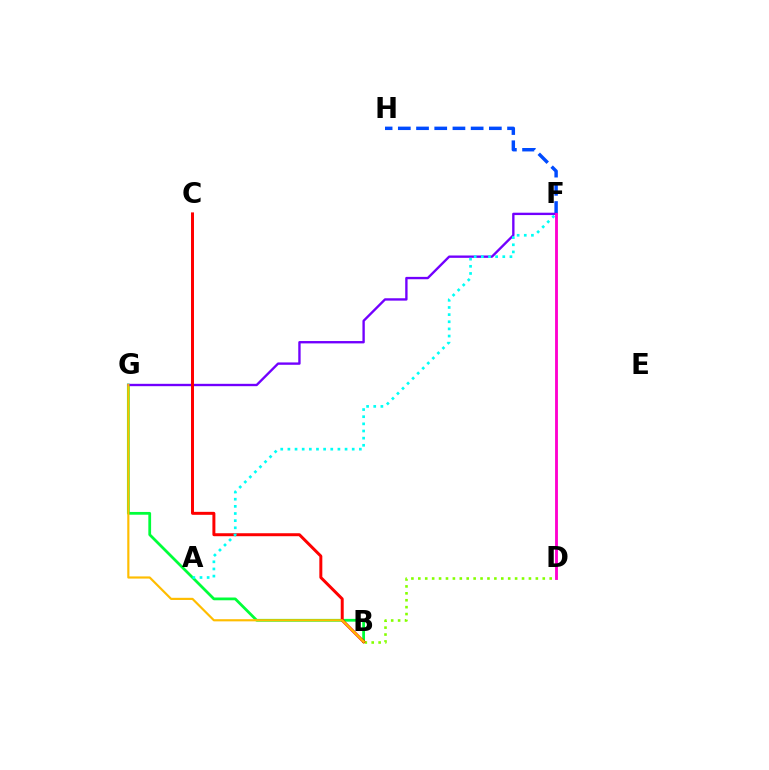{('B', 'G'): [{'color': '#00ff39', 'line_style': 'solid', 'thickness': 1.99}, {'color': '#ffbd00', 'line_style': 'solid', 'thickness': 1.56}], ('F', 'H'): [{'color': '#004bff', 'line_style': 'dashed', 'thickness': 2.47}], ('F', 'G'): [{'color': '#7200ff', 'line_style': 'solid', 'thickness': 1.7}], ('B', 'D'): [{'color': '#84ff00', 'line_style': 'dotted', 'thickness': 1.88}], ('B', 'C'): [{'color': '#ff0000', 'line_style': 'solid', 'thickness': 2.14}], ('A', 'F'): [{'color': '#00fff6', 'line_style': 'dotted', 'thickness': 1.94}], ('D', 'F'): [{'color': '#ff00cf', 'line_style': 'solid', 'thickness': 2.05}]}